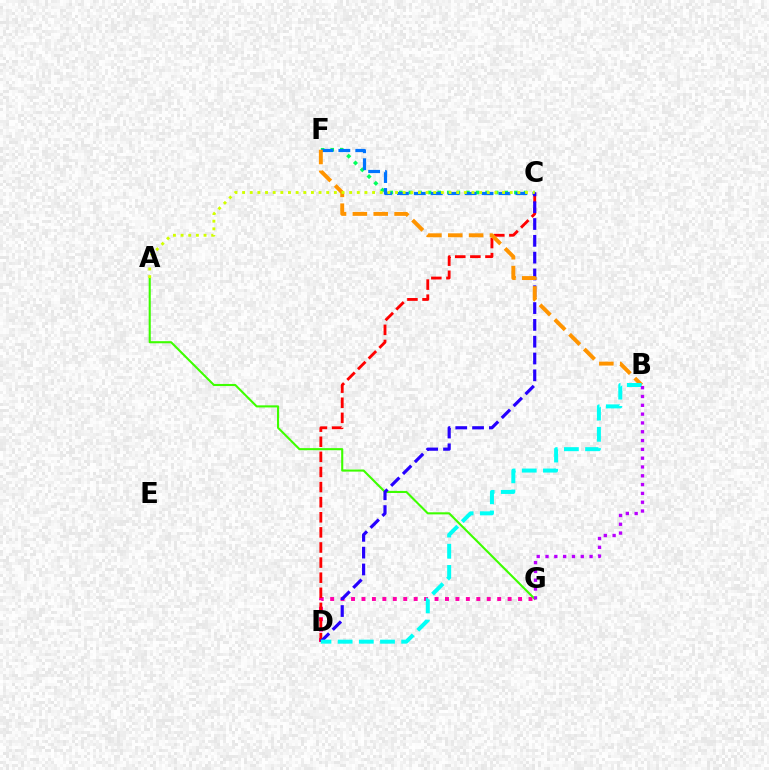{('C', 'F'): [{'color': '#00ff5c', 'line_style': 'dotted', 'thickness': 2.61}, {'color': '#0074ff', 'line_style': 'dashed', 'thickness': 2.3}], ('D', 'G'): [{'color': '#ff00ac', 'line_style': 'dotted', 'thickness': 2.84}], ('A', 'G'): [{'color': '#3dff00', 'line_style': 'solid', 'thickness': 1.51}], ('C', 'D'): [{'color': '#ff0000', 'line_style': 'dashed', 'thickness': 2.05}, {'color': '#2500ff', 'line_style': 'dashed', 'thickness': 2.28}], ('B', 'F'): [{'color': '#ff9400', 'line_style': 'dashed', 'thickness': 2.83}], ('B', 'D'): [{'color': '#00fff6', 'line_style': 'dashed', 'thickness': 2.88}], ('B', 'G'): [{'color': '#b900ff', 'line_style': 'dotted', 'thickness': 2.39}], ('A', 'C'): [{'color': '#d1ff00', 'line_style': 'dotted', 'thickness': 2.08}]}